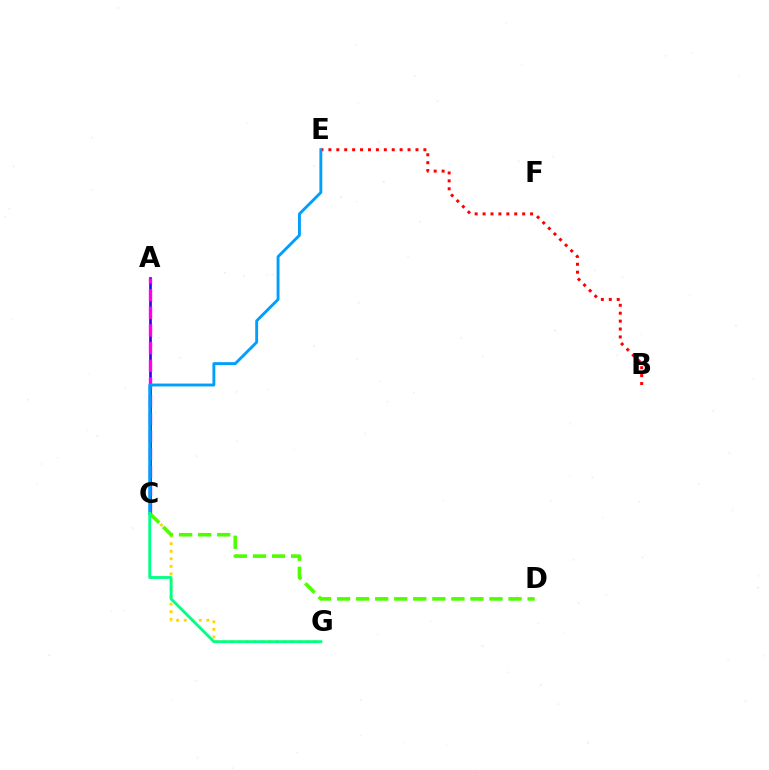{('B', 'E'): [{'color': '#ff0000', 'line_style': 'dotted', 'thickness': 2.15}], ('C', 'G'): [{'color': '#ffd500', 'line_style': 'dotted', 'thickness': 2.05}, {'color': '#00ff86', 'line_style': 'solid', 'thickness': 2.04}], ('A', 'C'): [{'color': '#3700ff', 'line_style': 'solid', 'thickness': 1.95}, {'color': '#ff00ed', 'line_style': 'dashed', 'thickness': 2.4}], ('C', 'D'): [{'color': '#4fff00', 'line_style': 'dashed', 'thickness': 2.59}], ('C', 'E'): [{'color': '#009eff', 'line_style': 'solid', 'thickness': 2.07}]}